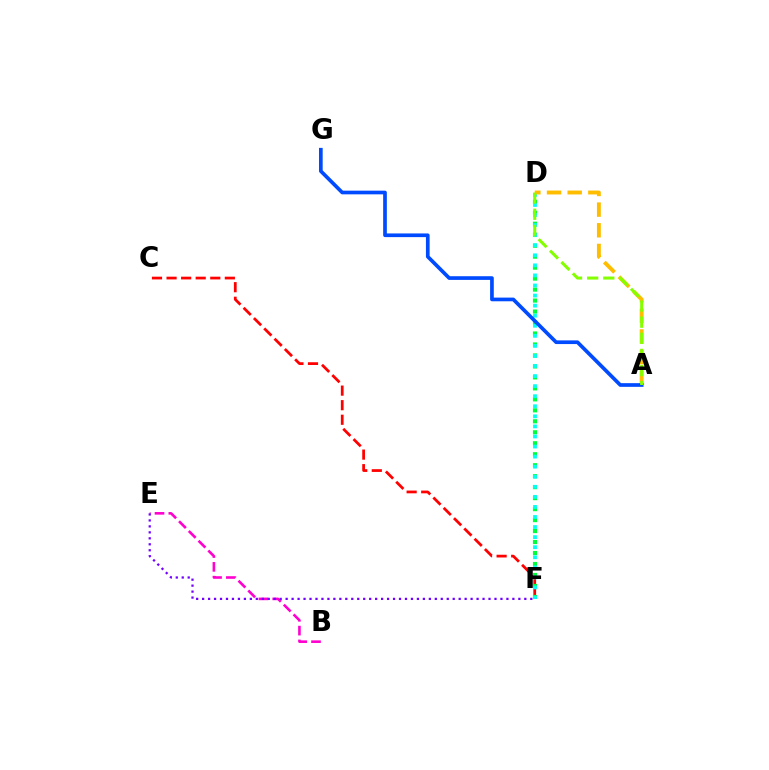{('C', 'F'): [{'color': '#ff0000', 'line_style': 'dashed', 'thickness': 1.98}], ('B', 'E'): [{'color': '#ff00cf', 'line_style': 'dashed', 'thickness': 1.88}], ('D', 'F'): [{'color': '#00ff39', 'line_style': 'dotted', 'thickness': 2.98}, {'color': '#00fff6', 'line_style': 'dotted', 'thickness': 2.73}], ('A', 'D'): [{'color': '#ffbd00', 'line_style': 'dashed', 'thickness': 2.81}, {'color': '#84ff00', 'line_style': 'dashed', 'thickness': 2.19}], ('A', 'G'): [{'color': '#004bff', 'line_style': 'solid', 'thickness': 2.65}], ('E', 'F'): [{'color': '#7200ff', 'line_style': 'dotted', 'thickness': 1.62}]}